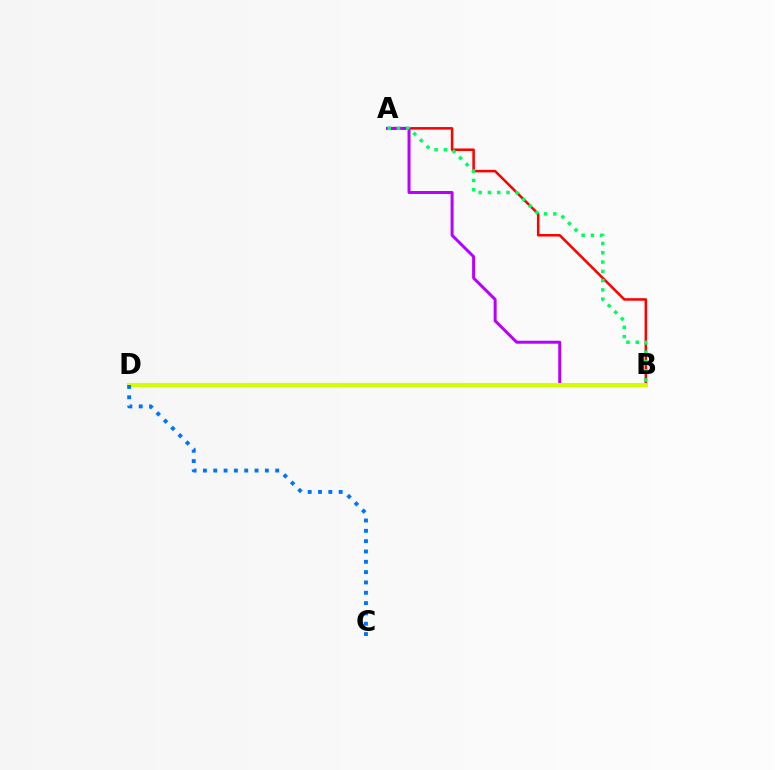{('A', 'B'): [{'color': '#ff0000', 'line_style': 'solid', 'thickness': 1.83}, {'color': '#b900ff', 'line_style': 'solid', 'thickness': 2.15}, {'color': '#00ff5c', 'line_style': 'dotted', 'thickness': 2.52}], ('B', 'D'): [{'color': '#d1ff00', 'line_style': 'solid', 'thickness': 2.95}], ('C', 'D'): [{'color': '#0074ff', 'line_style': 'dotted', 'thickness': 2.81}]}